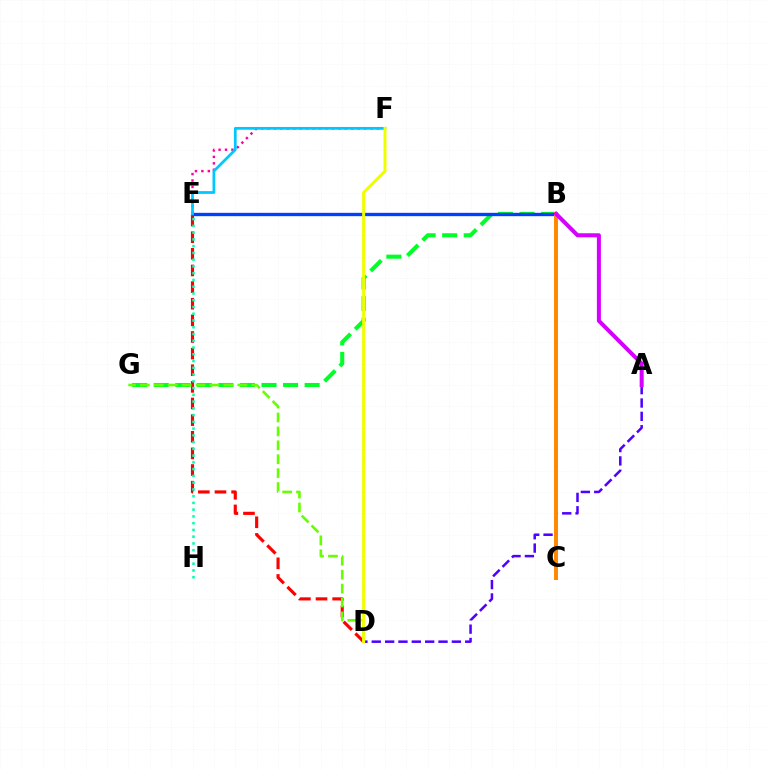{('D', 'E'): [{'color': '#ff0000', 'line_style': 'dashed', 'thickness': 2.26}], ('B', 'G'): [{'color': '#00ff27', 'line_style': 'dashed', 'thickness': 2.93}], ('E', 'F'): [{'color': '#ff00a0', 'line_style': 'dotted', 'thickness': 1.75}, {'color': '#00c7ff', 'line_style': 'solid', 'thickness': 1.99}], ('D', 'G'): [{'color': '#66ff00', 'line_style': 'dashed', 'thickness': 1.89}], ('E', 'H'): [{'color': '#00ffaf', 'line_style': 'dotted', 'thickness': 1.84}], ('B', 'E'): [{'color': '#003fff', 'line_style': 'solid', 'thickness': 2.41}], ('A', 'D'): [{'color': '#4f00ff', 'line_style': 'dashed', 'thickness': 1.81}], ('D', 'F'): [{'color': '#eeff00', 'line_style': 'solid', 'thickness': 2.15}], ('B', 'C'): [{'color': '#ff8800', 'line_style': 'solid', 'thickness': 2.85}], ('A', 'B'): [{'color': '#d600ff', 'line_style': 'solid', 'thickness': 2.9}]}